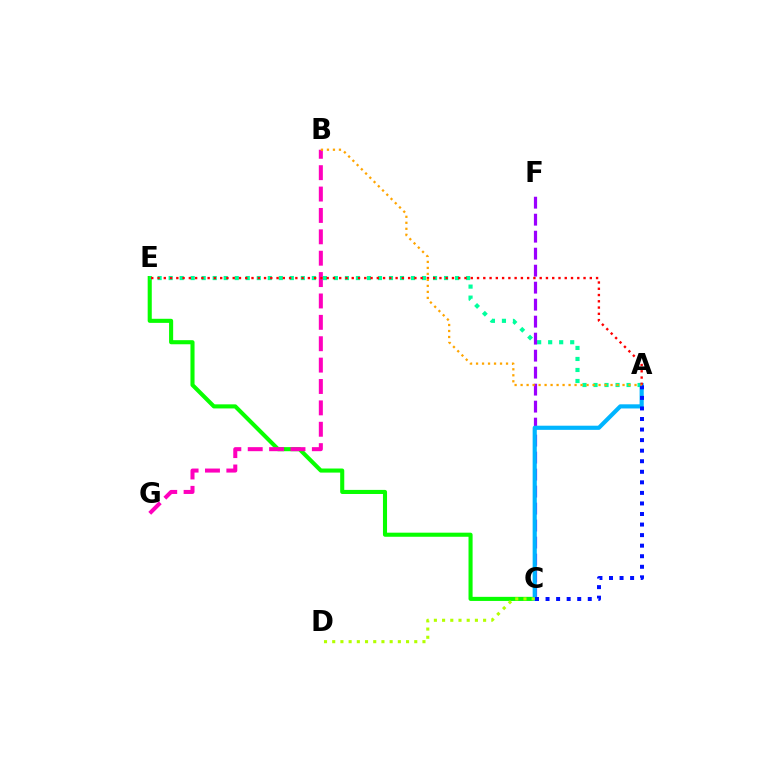{('C', 'E'): [{'color': '#08ff00', 'line_style': 'solid', 'thickness': 2.94}], ('B', 'G'): [{'color': '#ff00bd', 'line_style': 'dashed', 'thickness': 2.9}], ('A', 'E'): [{'color': '#00ff9d', 'line_style': 'dotted', 'thickness': 2.99}, {'color': '#ff0000', 'line_style': 'dotted', 'thickness': 1.7}], ('C', 'F'): [{'color': '#9b00ff', 'line_style': 'dashed', 'thickness': 2.31}], ('A', 'C'): [{'color': '#00b5ff', 'line_style': 'solid', 'thickness': 2.99}, {'color': '#0010ff', 'line_style': 'dotted', 'thickness': 2.87}], ('A', 'B'): [{'color': '#ffa500', 'line_style': 'dotted', 'thickness': 1.63}], ('C', 'D'): [{'color': '#b3ff00', 'line_style': 'dotted', 'thickness': 2.23}]}